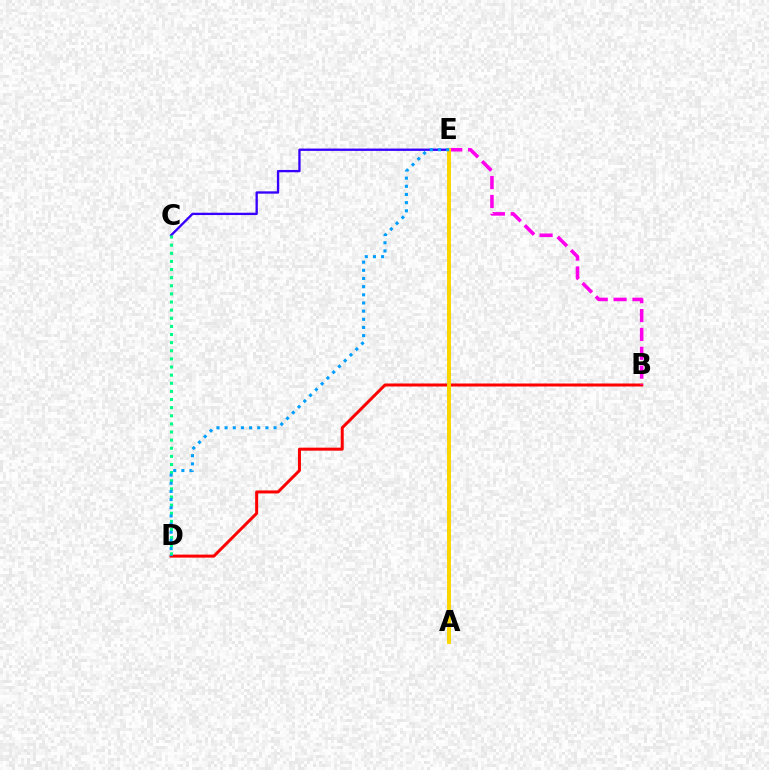{('B', 'D'): [{'color': '#ff0000', 'line_style': 'solid', 'thickness': 2.17}], ('C', 'E'): [{'color': '#3700ff', 'line_style': 'solid', 'thickness': 1.68}], ('B', 'E'): [{'color': '#ff00ed', 'line_style': 'dashed', 'thickness': 2.56}], ('C', 'D'): [{'color': '#00ff86', 'line_style': 'dotted', 'thickness': 2.21}], ('A', 'E'): [{'color': '#4fff00', 'line_style': 'dashed', 'thickness': 2.75}, {'color': '#ffd500', 'line_style': 'solid', 'thickness': 2.77}], ('D', 'E'): [{'color': '#009eff', 'line_style': 'dotted', 'thickness': 2.22}]}